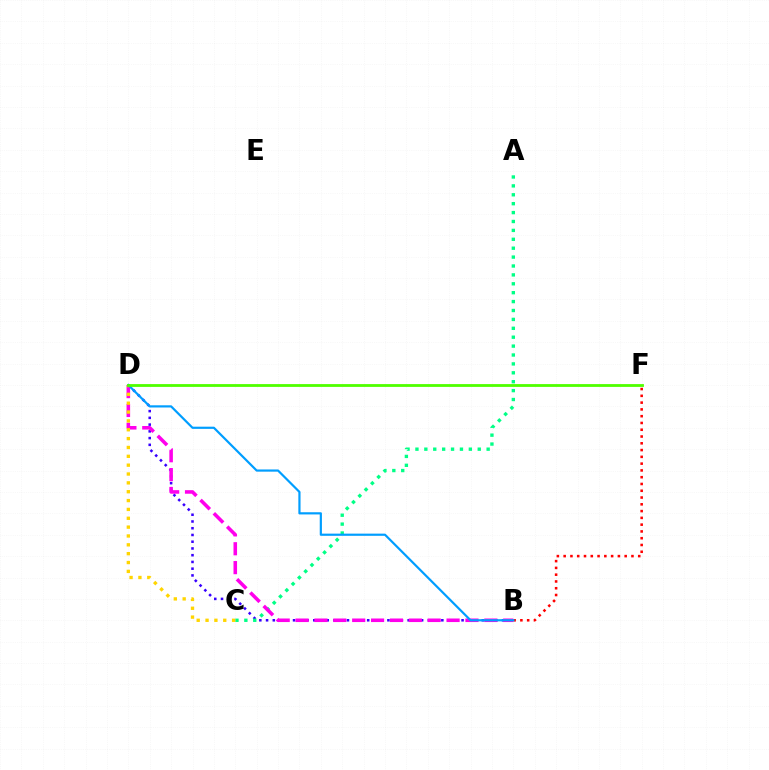{('B', 'D'): [{'color': '#3700ff', 'line_style': 'dotted', 'thickness': 1.83}, {'color': '#ff00ed', 'line_style': 'dashed', 'thickness': 2.56}, {'color': '#009eff', 'line_style': 'solid', 'thickness': 1.58}], ('A', 'C'): [{'color': '#00ff86', 'line_style': 'dotted', 'thickness': 2.42}], ('B', 'F'): [{'color': '#ff0000', 'line_style': 'dotted', 'thickness': 1.84}], ('C', 'D'): [{'color': '#ffd500', 'line_style': 'dotted', 'thickness': 2.41}], ('D', 'F'): [{'color': '#4fff00', 'line_style': 'solid', 'thickness': 2.02}]}